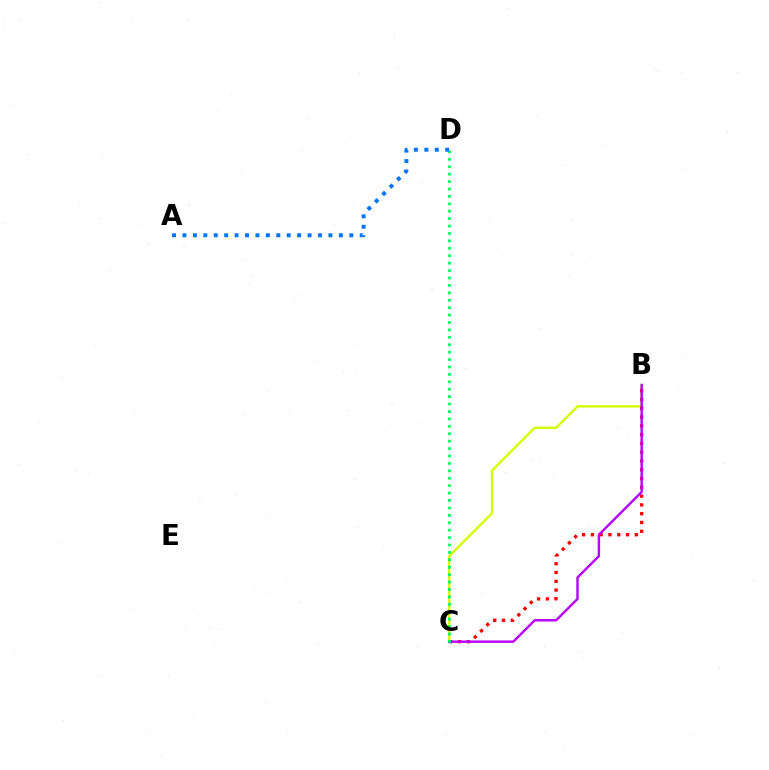{('B', 'C'): [{'color': '#d1ff00', 'line_style': 'solid', 'thickness': 1.69}, {'color': '#ff0000', 'line_style': 'dotted', 'thickness': 2.39}, {'color': '#b900ff', 'line_style': 'solid', 'thickness': 1.75}], ('C', 'D'): [{'color': '#00ff5c', 'line_style': 'dotted', 'thickness': 2.02}], ('A', 'D'): [{'color': '#0074ff', 'line_style': 'dotted', 'thickness': 2.83}]}